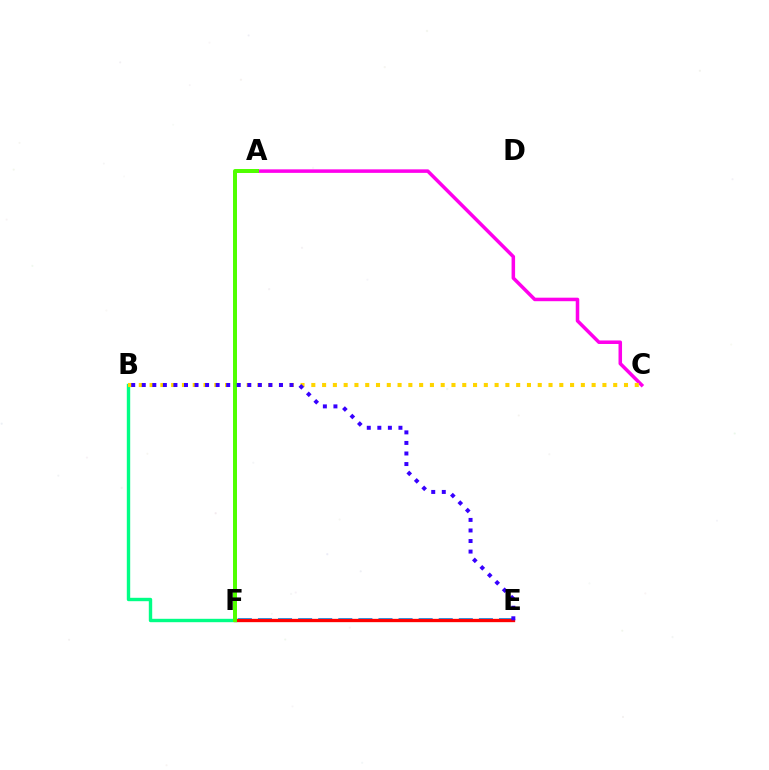{('E', 'F'): [{'color': '#009eff', 'line_style': 'dashed', 'thickness': 2.73}, {'color': '#ff0000', 'line_style': 'solid', 'thickness': 2.39}], ('A', 'C'): [{'color': '#ff00ed', 'line_style': 'solid', 'thickness': 2.54}], ('B', 'F'): [{'color': '#00ff86', 'line_style': 'solid', 'thickness': 2.44}], ('B', 'C'): [{'color': '#ffd500', 'line_style': 'dotted', 'thickness': 2.93}], ('A', 'F'): [{'color': '#4fff00', 'line_style': 'solid', 'thickness': 2.86}], ('B', 'E'): [{'color': '#3700ff', 'line_style': 'dotted', 'thickness': 2.87}]}